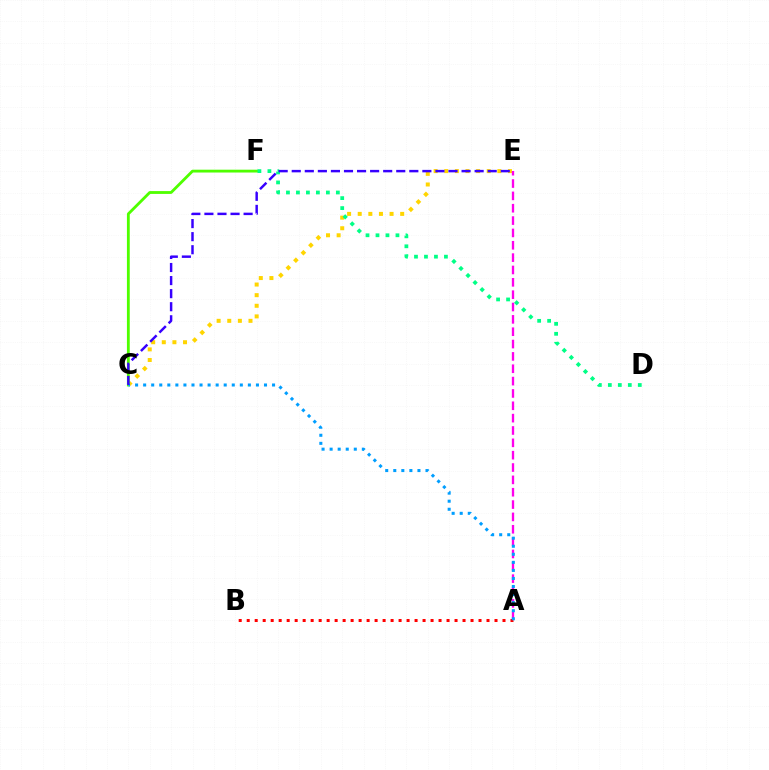{('C', 'E'): [{'color': '#ffd500', 'line_style': 'dotted', 'thickness': 2.88}, {'color': '#3700ff', 'line_style': 'dashed', 'thickness': 1.77}], ('A', 'E'): [{'color': '#ff00ed', 'line_style': 'dashed', 'thickness': 1.68}], ('A', 'B'): [{'color': '#ff0000', 'line_style': 'dotted', 'thickness': 2.17}], ('C', 'F'): [{'color': '#4fff00', 'line_style': 'solid', 'thickness': 2.03}], ('A', 'C'): [{'color': '#009eff', 'line_style': 'dotted', 'thickness': 2.19}], ('D', 'F'): [{'color': '#00ff86', 'line_style': 'dotted', 'thickness': 2.71}]}